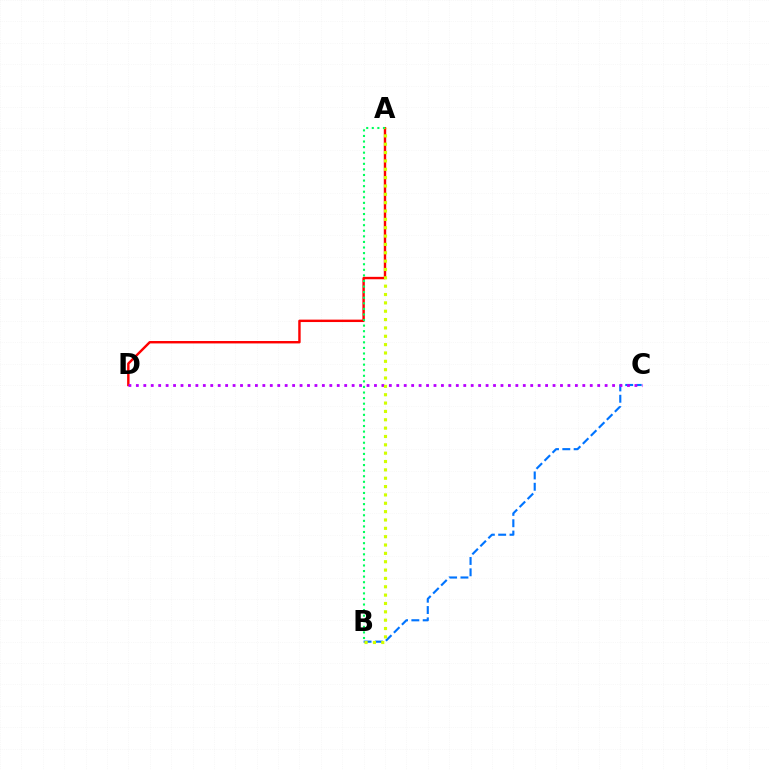{('A', 'D'): [{'color': '#ff0000', 'line_style': 'solid', 'thickness': 1.74}], ('B', 'C'): [{'color': '#0074ff', 'line_style': 'dashed', 'thickness': 1.54}], ('A', 'B'): [{'color': '#00ff5c', 'line_style': 'dotted', 'thickness': 1.52}, {'color': '#d1ff00', 'line_style': 'dotted', 'thickness': 2.27}], ('C', 'D'): [{'color': '#b900ff', 'line_style': 'dotted', 'thickness': 2.02}]}